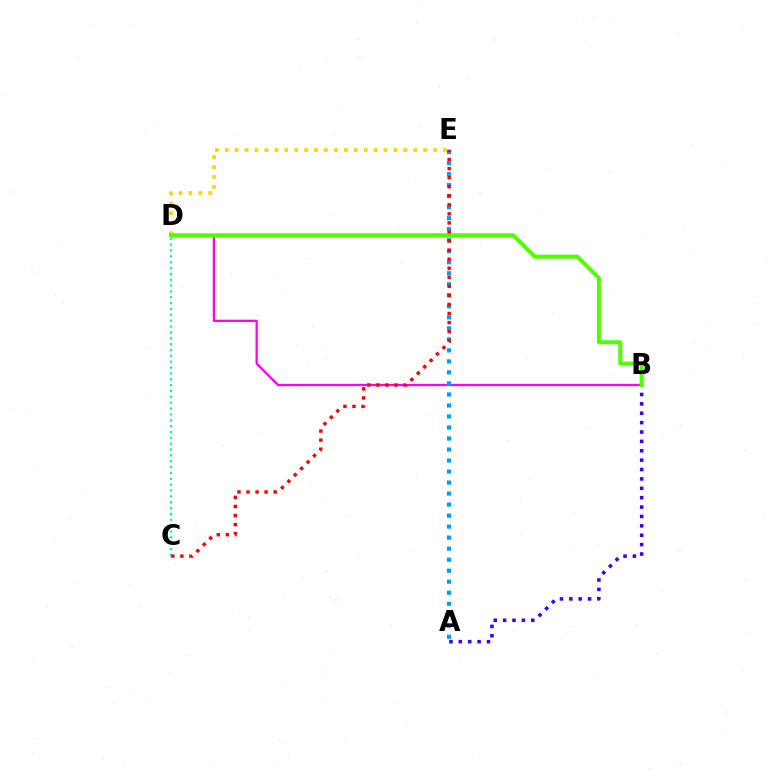{('D', 'E'): [{'color': '#ffd500', 'line_style': 'dotted', 'thickness': 2.69}], ('B', 'D'): [{'color': '#ff00ed', 'line_style': 'solid', 'thickness': 1.62}, {'color': '#4fff00', 'line_style': 'solid', 'thickness': 2.9}], ('A', 'B'): [{'color': '#3700ff', 'line_style': 'dotted', 'thickness': 2.55}], ('A', 'E'): [{'color': '#009eff', 'line_style': 'dotted', 'thickness': 2.99}], ('C', 'D'): [{'color': '#00ff86', 'line_style': 'dotted', 'thickness': 1.59}], ('C', 'E'): [{'color': '#ff0000', 'line_style': 'dotted', 'thickness': 2.46}]}